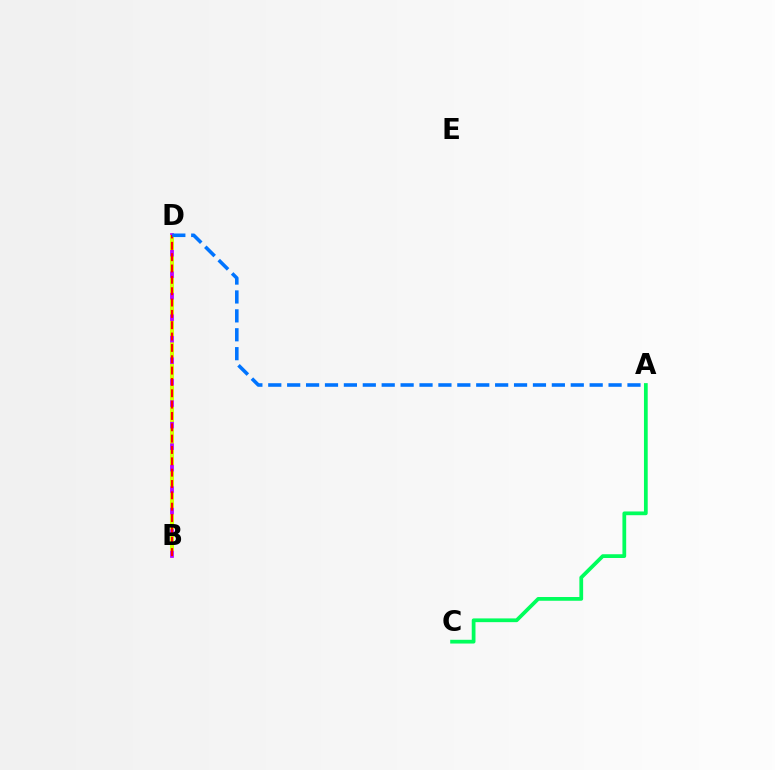{('B', 'D'): [{'color': '#b900ff', 'line_style': 'solid', 'thickness': 2.69}, {'color': '#d1ff00', 'line_style': 'dashed', 'thickness': 2.92}, {'color': '#ff0000', 'line_style': 'dashed', 'thickness': 1.54}], ('A', 'C'): [{'color': '#00ff5c', 'line_style': 'solid', 'thickness': 2.7}], ('A', 'D'): [{'color': '#0074ff', 'line_style': 'dashed', 'thickness': 2.57}]}